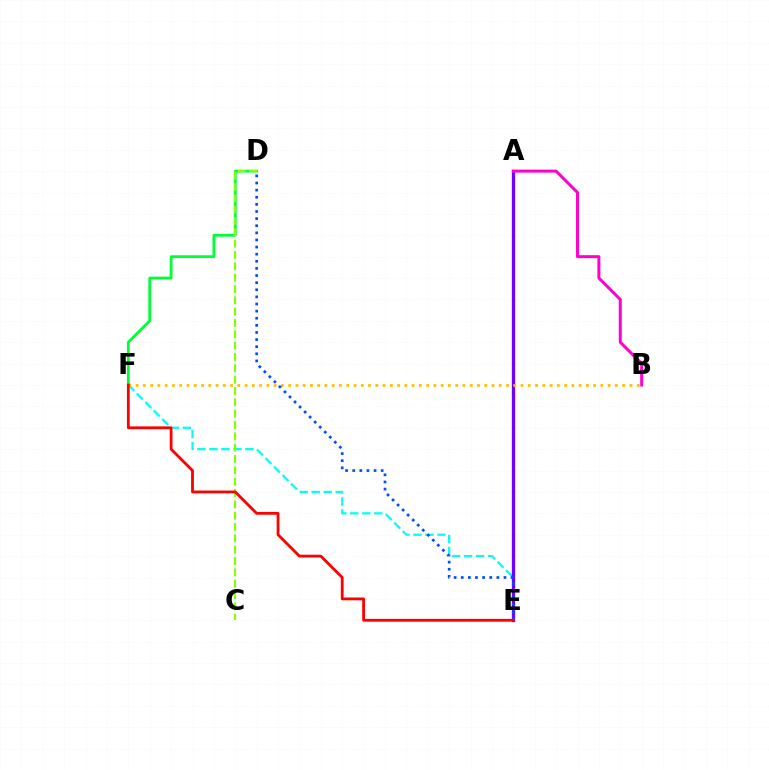{('E', 'F'): [{'color': '#00fff6', 'line_style': 'dashed', 'thickness': 1.63}, {'color': '#ff0000', 'line_style': 'solid', 'thickness': 2.02}], ('D', 'F'): [{'color': '#00ff39', 'line_style': 'solid', 'thickness': 2.03}], ('A', 'E'): [{'color': '#7200ff', 'line_style': 'solid', 'thickness': 2.39}], ('A', 'B'): [{'color': '#ff00cf', 'line_style': 'solid', 'thickness': 2.15}], ('B', 'F'): [{'color': '#ffbd00', 'line_style': 'dotted', 'thickness': 1.97}], ('C', 'D'): [{'color': '#84ff00', 'line_style': 'dashed', 'thickness': 1.54}], ('D', 'E'): [{'color': '#004bff', 'line_style': 'dotted', 'thickness': 1.93}]}